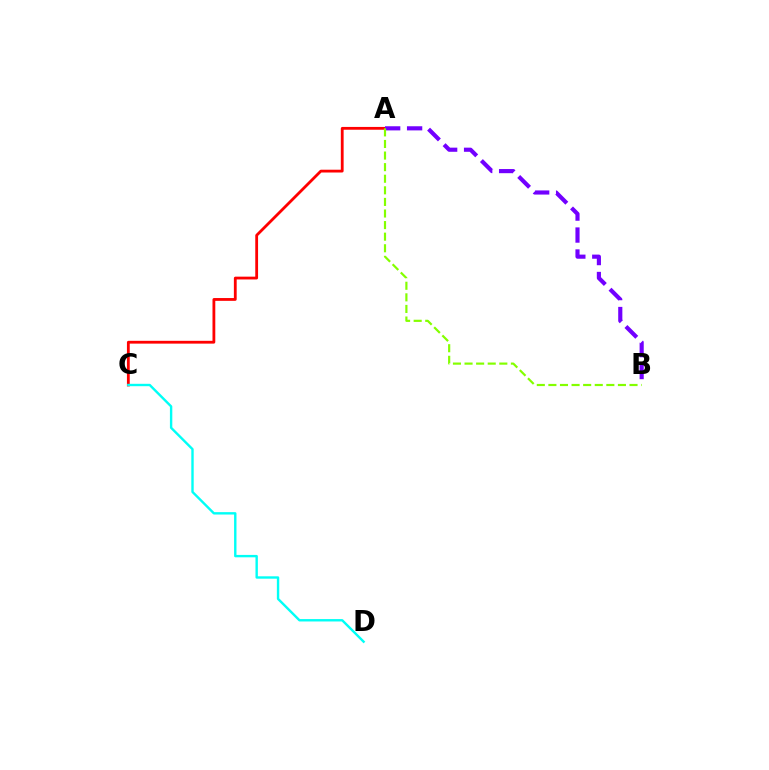{('A', 'C'): [{'color': '#ff0000', 'line_style': 'solid', 'thickness': 2.02}], ('A', 'B'): [{'color': '#7200ff', 'line_style': 'dashed', 'thickness': 2.98}, {'color': '#84ff00', 'line_style': 'dashed', 'thickness': 1.57}], ('C', 'D'): [{'color': '#00fff6', 'line_style': 'solid', 'thickness': 1.72}]}